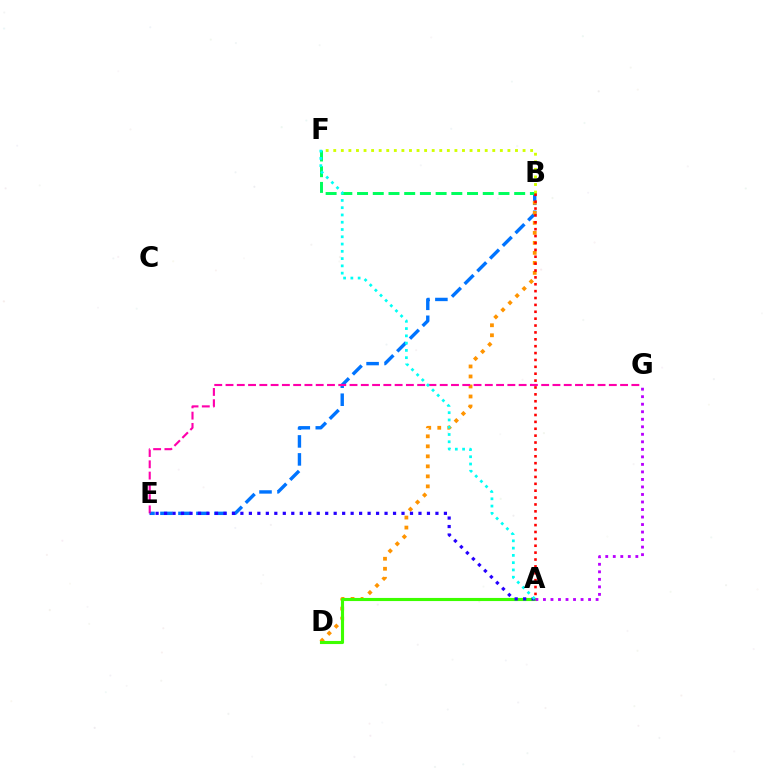{('B', 'E'): [{'color': '#0074ff', 'line_style': 'dashed', 'thickness': 2.44}], ('B', 'D'): [{'color': '#ff9400', 'line_style': 'dotted', 'thickness': 2.72}], ('A', 'D'): [{'color': '#3dff00', 'line_style': 'solid', 'thickness': 2.24}], ('E', 'G'): [{'color': '#ff00ac', 'line_style': 'dashed', 'thickness': 1.53}], ('A', 'G'): [{'color': '#b900ff', 'line_style': 'dotted', 'thickness': 2.04}], ('A', 'E'): [{'color': '#2500ff', 'line_style': 'dotted', 'thickness': 2.3}], ('B', 'F'): [{'color': '#00ff5c', 'line_style': 'dashed', 'thickness': 2.13}, {'color': '#d1ff00', 'line_style': 'dotted', 'thickness': 2.06}], ('A', 'B'): [{'color': '#ff0000', 'line_style': 'dotted', 'thickness': 1.87}], ('A', 'F'): [{'color': '#00fff6', 'line_style': 'dotted', 'thickness': 1.98}]}